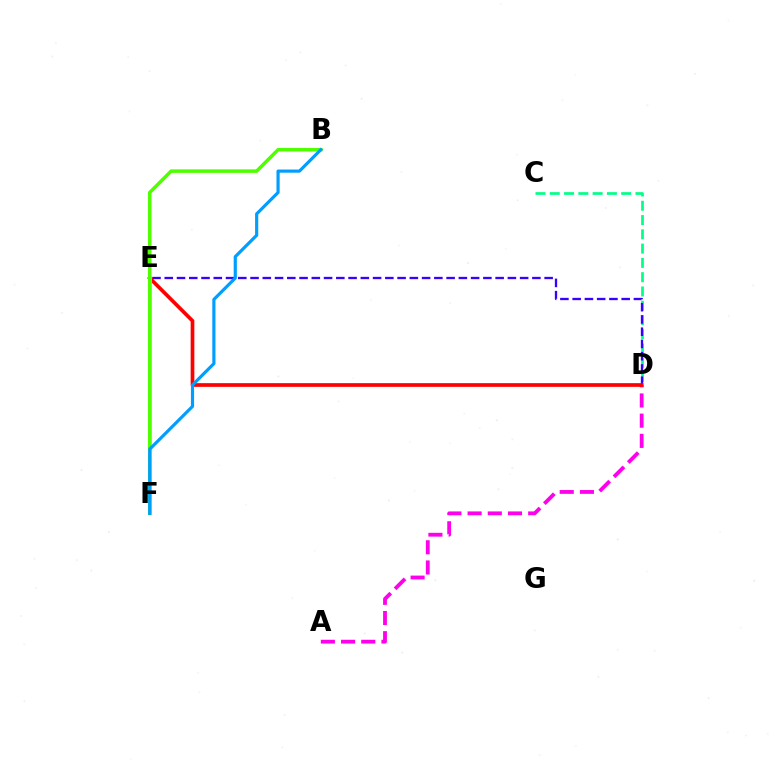{('C', 'D'): [{'color': '#00ff86', 'line_style': 'dashed', 'thickness': 1.94}], ('D', 'E'): [{'color': '#3700ff', 'line_style': 'dashed', 'thickness': 1.66}, {'color': '#ff0000', 'line_style': 'solid', 'thickness': 2.66}], ('A', 'D'): [{'color': '#ff00ed', 'line_style': 'dashed', 'thickness': 2.74}], ('E', 'F'): [{'color': '#ffd500', 'line_style': 'solid', 'thickness': 2.74}], ('B', 'F'): [{'color': '#4fff00', 'line_style': 'solid', 'thickness': 2.52}, {'color': '#009eff', 'line_style': 'solid', 'thickness': 2.28}]}